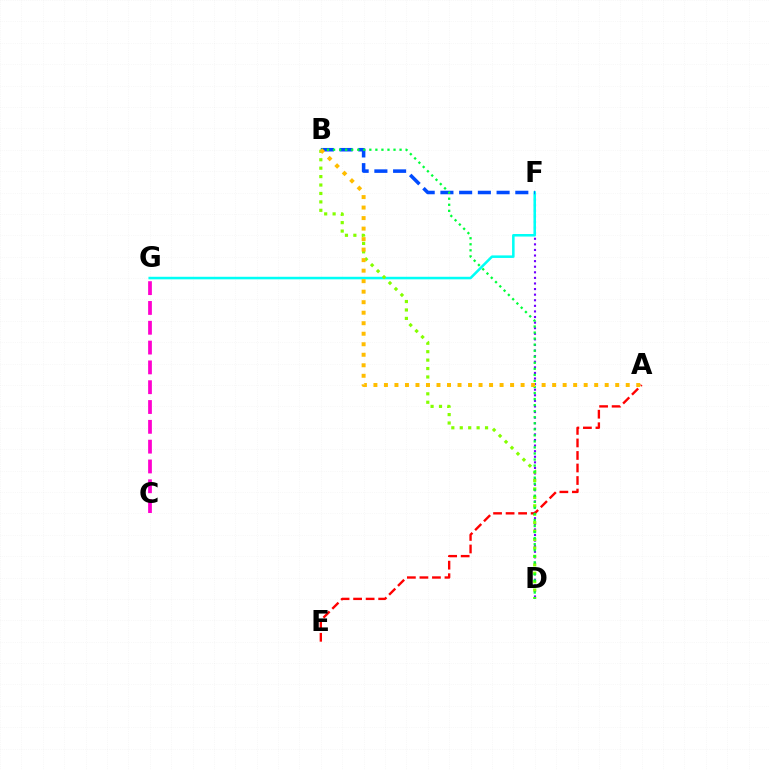{('D', 'F'): [{'color': '#7200ff', 'line_style': 'dotted', 'thickness': 1.52}], ('F', 'G'): [{'color': '#00fff6', 'line_style': 'solid', 'thickness': 1.83}], ('C', 'G'): [{'color': '#ff00cf', 'line_style': 'dashed', 'thickness': 2.69}], ('B', 'D'): [{'color': '#84ff00', 'line_style': 'dotted', 'thickness': 2.29}, {'color': '#00ff39', 'line_style': 'dotted', 'thickness': 1.64}], ('B', 'F'): [{'color': '#004bff', 'line_style': 'dashed', 'thickness': 2.54}], ('A', 'E'): [{'color': '#ff0000', 'line_style': 'dashed', 'thickness': 1.7}], ('A', 'B'): [{'color': '#ffbd00', 'line_style': 'dotted', 'thickness': 2.86}]}